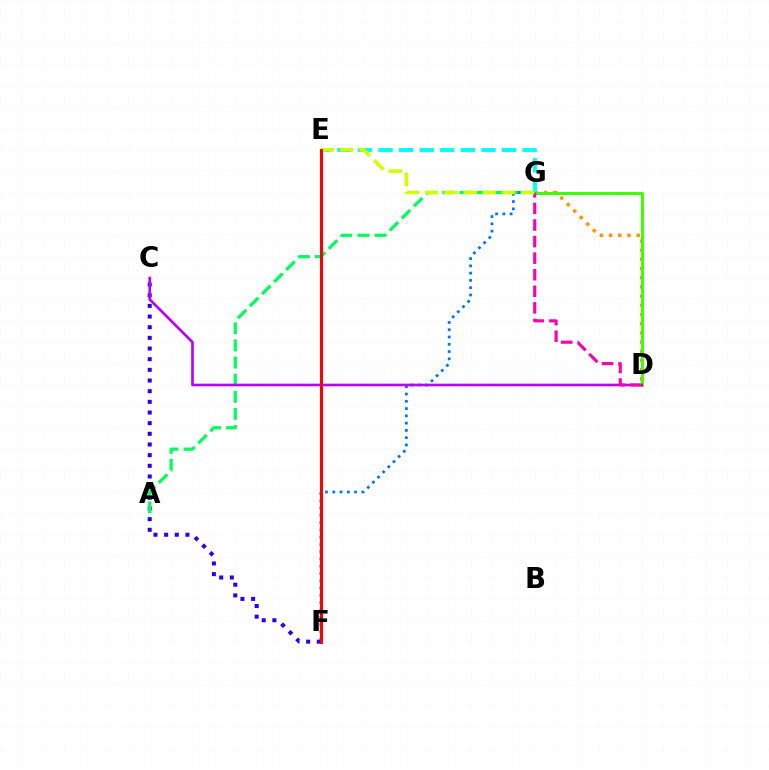{('C', 'F'): [{'color': '#2500ff', 'line_style': 'dotted', 'thickness': 2.9}], ('D', 'G'): [{'color': '#ff9400', 'line_style': 'dotted', 'thickness': 2.5}, {'color': '#3dff00', 'line_style': 'solid', 'thickness': 2.12}, {'color': '#ff00ac', 'line_style': 'dashed', 'thickness': 2.25}], ('A', 'G'): [{'color': '#00ff5c', 'line_style': 'dashed', 'thickness': 2.32}], ('F', 'G'): [{'color': '#0074ff', 'line_style': 'dotted', 'thickness': 1.98}], ('E', 'G'): [{'color': '#00fff6', 'line_style': 'dashed', 'thickness': 2.8}, {'color': '#d1ff00', 'line_style': 'dashed', 'thickness': 2.61}], ('C', 'D'): [{'color': '#b900ff', 'line_style': 'solid', 'thickness': 1.91}], ('E', 'F'): [{'color': '#ff0000', 'line_style': 'solid', 'thickness': 2.19}]}